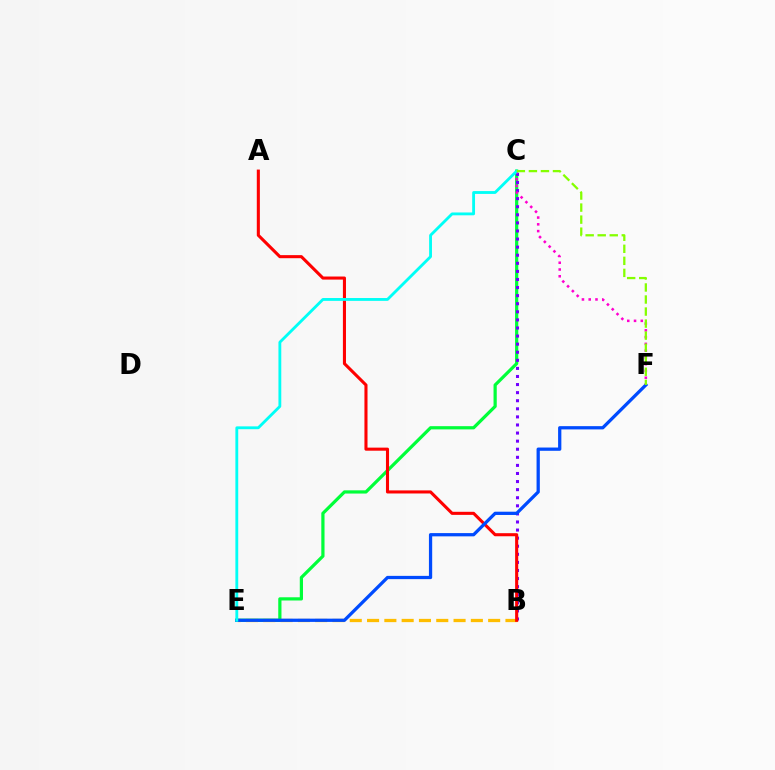{('C', 'E'): [{'color': '#00ff39', 'line_style': 'solid', 'thickness': 2.32}, {'color': '#00fff6', 'line_style': 'solid', 'thickness': 2.04}], ('B', 'C'): [{'color': '#7200ff', 'line_style': 'dotted', 'thickness': 2.2}], ('B', 'E'): [{'color': '#ffbd00', 'line_style': 'dashed', 'thickness': 2.35}], ('C', 'F'): [{'color': '#ff00cf', 'line_style': 'dotted', 'thickness': 1.84}, {'color': '#84ff00', 'line_style': 'dashed', 'thickness': 1.64}], ('A', 'B'): [{'color': '#ff0000', 'line_style': 'solid', 'thickness': 2.21}], ('E', 'F'): [{'color': '#004bff', 'line_style': 'solid', 'thickness': 2.35}]}